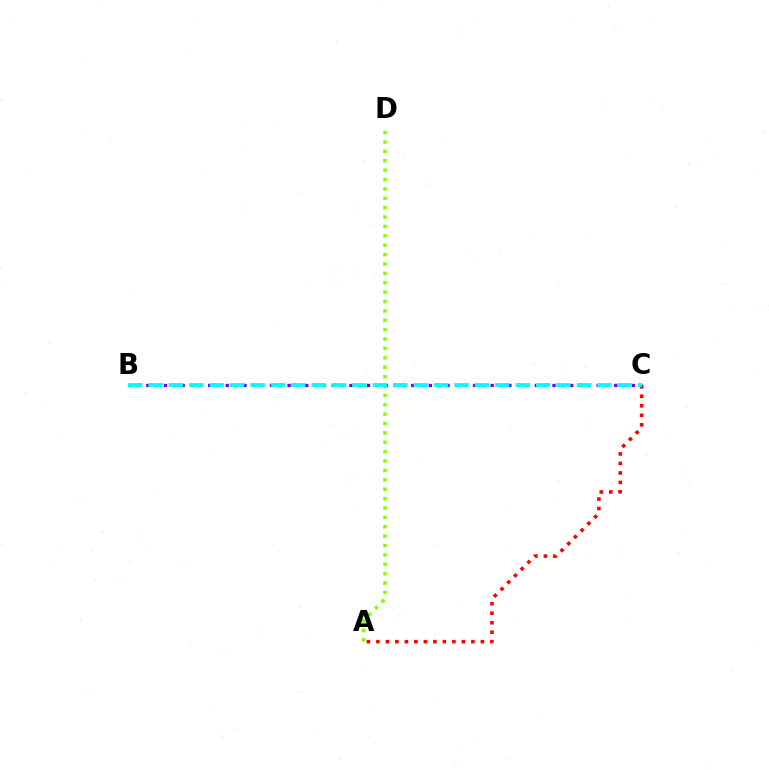{('A', 'D'): [{'color': '#84ff00', 'line_style': 'dotted', 'thickness': 2.55}], ('A', 'C'): [{'color': '#ff0000', 'line_style': 'dotted', 'thickness': 2.58}], ('B', 'C'): [{'color': '#7200ff', 'line_style': 'dotted', 'thickness': 2.4}, {'color': '#00fff6', 'line_style': 'dashed', 'thickness': 2.77}]}